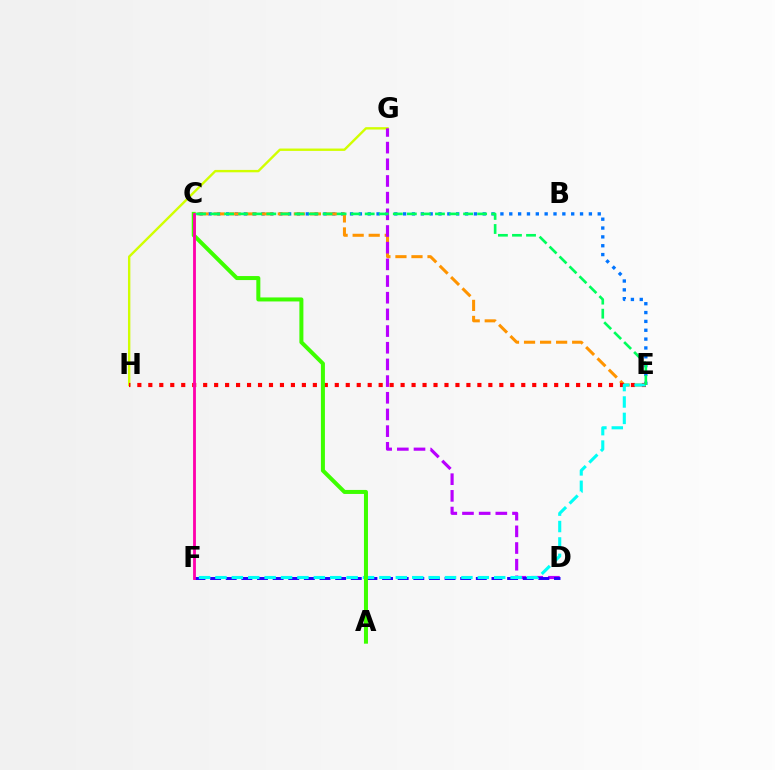{('C', 'E'): [{'color': '#0074ff', 'line_style': 'dotted', 'thickness': 2.4}, {'color': '#ff9400', 'line_style': 'dashed', 'thickness': 2.18}, {'color': '#00ff5c', 'line_style': 'dashed', 'thickness': 1.91}], ('G', 'H'): [{'color': '#d1ff00', 'line_style': 'solid', 'thickness': 1.71}], ('E', 'H'): [{'color': '#ff0000', 'line_style': 'dotted', 'thickness': 2.98}], ('D', 'G'): [{'color': '#b900ff', 'line_style': 'dashed', 'thickness': 2.27}], ('D', 'F'): [{'color': '#2500ff', 'line_style': 'dashed', 'thickness': 2.12}], ('E', 'F'): [{'color': '#00fff6', 'line_style': 'dashed', 'thickness': 2.23}], ('A', 'C'): [{'color': '#3dff00', 'line_style': 'solid', 'thickness': 2.89}], ('C', 'F'): [{'color': '#ff00ac', 'line_style': 'solid', 'thickness': 2.03}]}